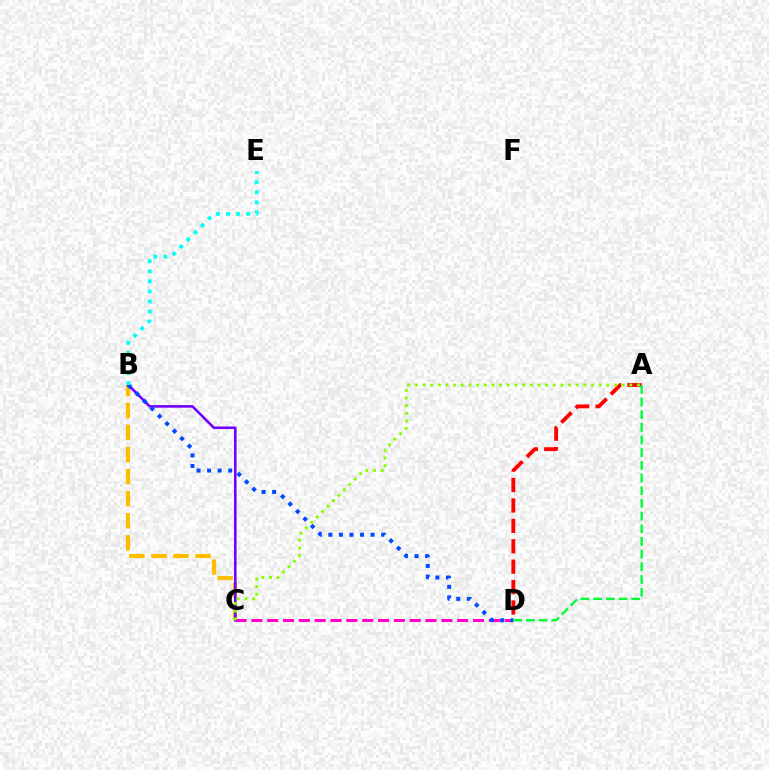{('A', 'D'): [{'color': '#ff0000', 'line_style': 'dashed', 'thickness': 2.77}, {'color': '#00ff39', 'line_style': 'dashed', 'thickness': 1.72}], ('B', 'C'): [{'color': '#ffbd00', 'line_style': 'dashed', 'thickness': 3.0}, {'color': '#7200ff', 'line_style': 'solid', 'thickness': 1.87}], ('C', 'D'): [{'color': '#ff00cf', 'line_style': 'dashed', 'thickness': 2.15}], ('B', 'D'): [{'color': '#004bff', 'line_style': 'dotted', 'thickness': 2.87}], ('A', 'C'): [{'color': '#84ff00', 'line_style': 'dotted', 'thickness': 2.08}], ('B', 'E'): [{'color': '#00fff6', 'line_style': 'dotted', 'thickness': 2.73}]}